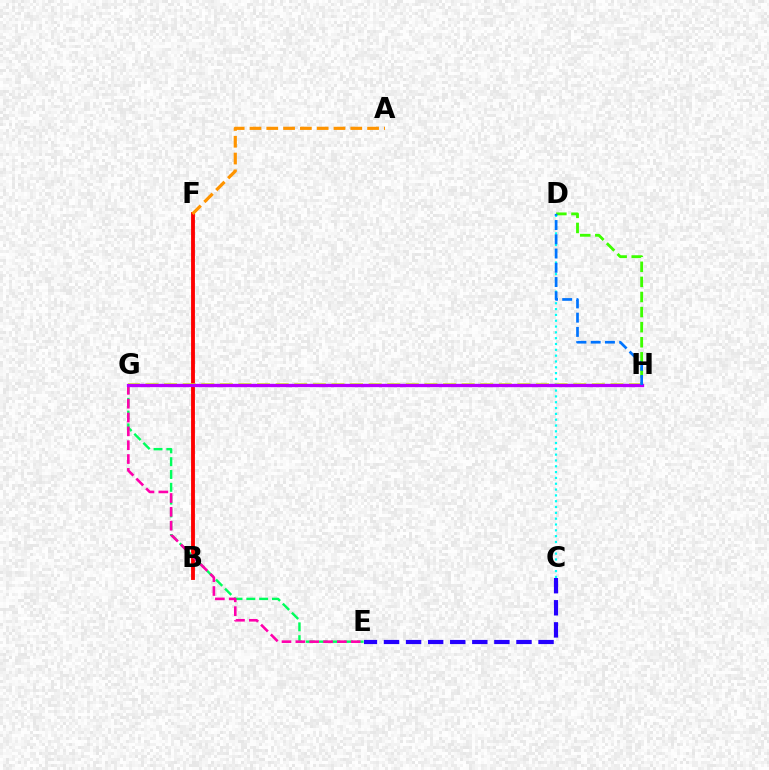{('D', 'H'): [{'color': '#3dff00', 'line_style': 'dashed', 'thickness': 2.05}, {'color': '#0074ff', 'line_style': 'dashed', 'thickness': 1.94}], ('C', 'E'): [{'color': '#2500ff', 'line_style': 'dashed', 'thickness': 3.0}], ('B', 'F'): [{'color': '#ff0000', 'line_style': 'solid', 'thickness': 2.77}], ('E', 'G'): [{'color': '#00ff5c', 'line_style': 'dashed', 'thickness': 1.74}, {'color': '#ff00ac', 'line_style': 'dashed', 'thickness': 1.88}], ('A', 'F'): [{'color': '#ff9400', 'line_style': 'dashed', 'thickness': 2.28}], ('G', 'H'): [{'color': '#d1ff00', 'line_style': 'dashed', 'thickness': 2.53}, {'color': '#b900ff', 'line_style': 'solid', 'thickness': 2.39}], ('C', 'D'): [{'color': '#00fff6', 'line_style': 'dotted', 'thickness': 1.58}]}